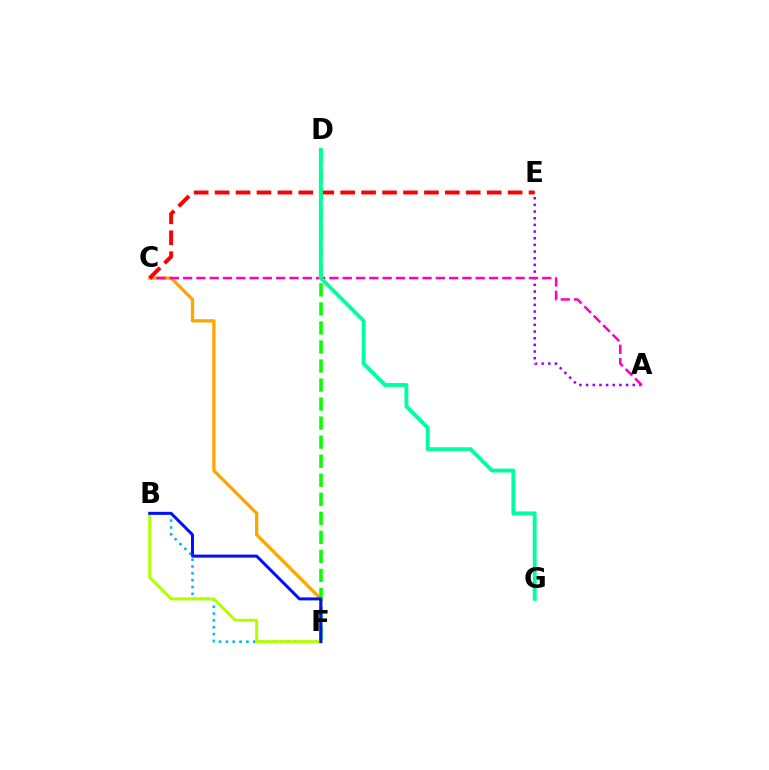{('C', 'F'): [{'color': '#ffa500', 'line_style': 'solid', 'thickness': 2.36}], ('A', 'E'): [{'color': '#9b00ff', 'line_style': 'dotted', 'thickness': 1.81}], ('A', 'C'): [{'color': '#ff00bd', 'line_style': 'dashed', 'thickness': 1.81}], ('B', 'F'): [{'color': '#00b5ff', 'line_style': 'dotted', 'thickness': 1.86}, {'color': '#b3ff00', 'line_style': 'solid', 'thickness': 2.17}, {'color': '#0010ff', 'line_style': 'solid', 'thickness': 2.15}], ('C', 'E'): [{'color': '#ff0000', 'line_style': 'dashed', 'thickness': 2.84}], ('D', 'F'): [{'color': '#08ff00', 'line_style': 'dashed', 'thickness': 2.59}], ('D', 'G'): [{'color': '#00ff9d', 'line_style': 'solid', 'thickness': 2.79}]}